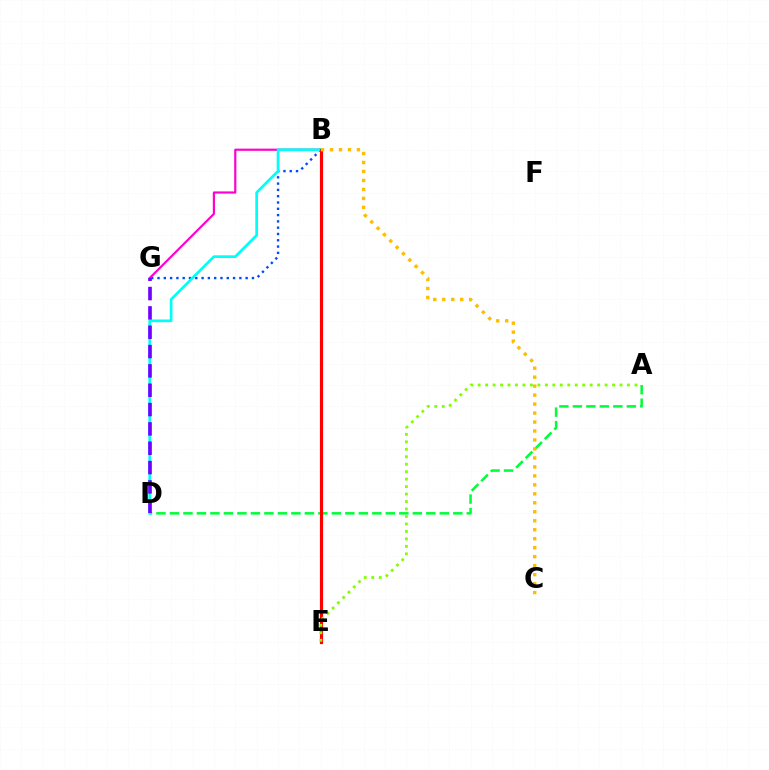{('A', 'D'): [{'color': '#00ff39', 'line_style': 'dashed', 'thickness': 1.83}], ('B', 'G'): [{'color': '#004bff', 'line_style': 'dotted', 'thickness': 1.71}, {'color': '#ff00cf', 'line_style': 'solid', 'thickness': 1.57}], ('B', 'D'): [{'color': '#00fff6', 'line_style': 'solid', 'thickness': 1.96}], ('D', 'G'): [{'color': '#7200ff', 'line_style': 'dashed', 'thickness': 2.63}], ('B', 'E'): [{'color': '#ff0000', 'line_style': 'solid', 'thickness': 2.26}], ('B', 'C'): [{'color': '#ffbd00', 'line_style': 'dotted', 'thickness': 2.44}], ('A', 'E'): [{'color': '#84ff00', 'line_style': 'dotted', 'thickness': 2.03}]}